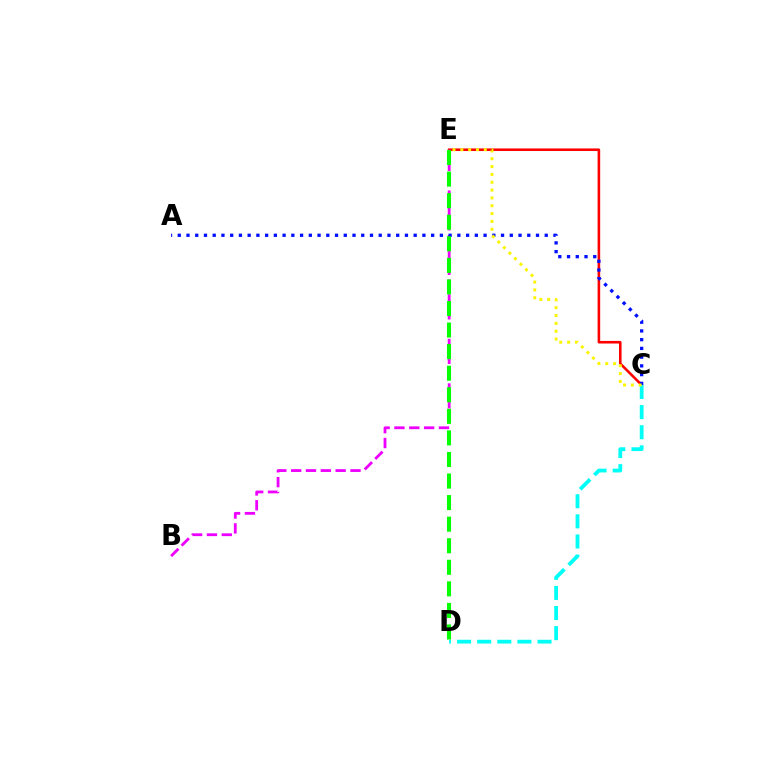{('C', 'E'): [{'color': '#ff0000', 'line_style': 'solid', 'thickness': 1.86}, {'color': '#fcf500', 'line_style': 'dotted', 'thickness': 2.13}], ('B', 'E'): [{'color': '#ee00ff', 'line_style': 'dashed', 'thickness': 2.02}], ('C', 'D'): [{'color': '#00fff6', 'line_style': 'dashed', 'thickness': 2.73}], ('A', 'C'): [{'color': '#0010ff', 'line_style': 'dotted', 'thickness': 2.37}], ('D', 'E'): [{'color': '#08ff00', 'line_style': 'dashed', 'thickness': 2.93}]}